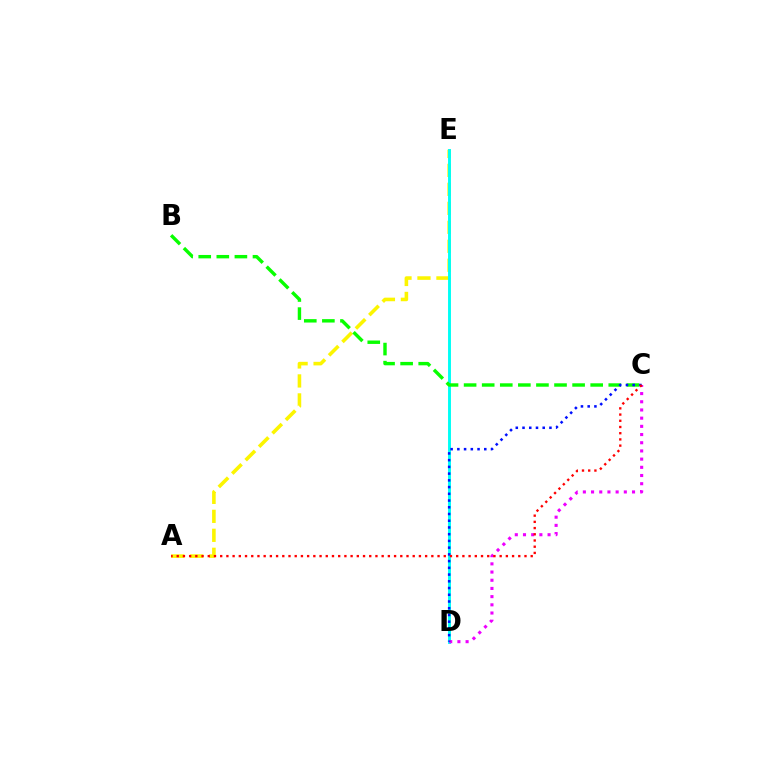{('A', 'E'): [{'color': '#fcf500', 'line_style': 'dashed', 'thickness': 2.58}], ('D', 'E'): [{'color': '#00fff6', 'line_style': 'solid', 'thickness': 2.11}], ('C', 'D'): [{'color': '#ee00ff', 'line_style': 'dotted', 'thickness': 2.23}, {'color': '#0010ff', 'line_style': 'dotted', 'thickness': 1.83}], ('B', 'C'): [{'color': '#08ff00', 'line_style': 'dashed', 'thickness': 2.46}], ('A', 'C'): [{'color': '#ff0000', 'line_style': 'dotted', 'thickness': 1.69}]}